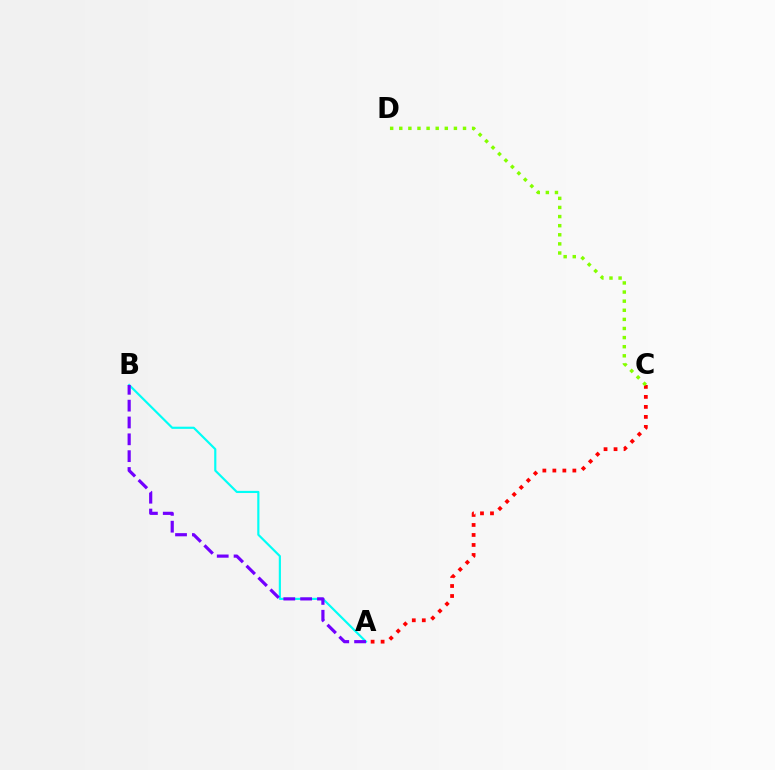{('A', 'B'): [{'color': '#00fff6', 'line_style': 'solid', 'thickness': 1.56}, {'color': '#7200ff', 'line_style': 'dashed', 'thickness': 2.29}], ('A', 'C'): [{'color': '#ff0000', 'line_style': 'dotted', 'thickness': 2.72}], ('C', 'D'): [{'color': '#84ff00', 'line_style': 'dotted', 'thickness': 2.47}]}